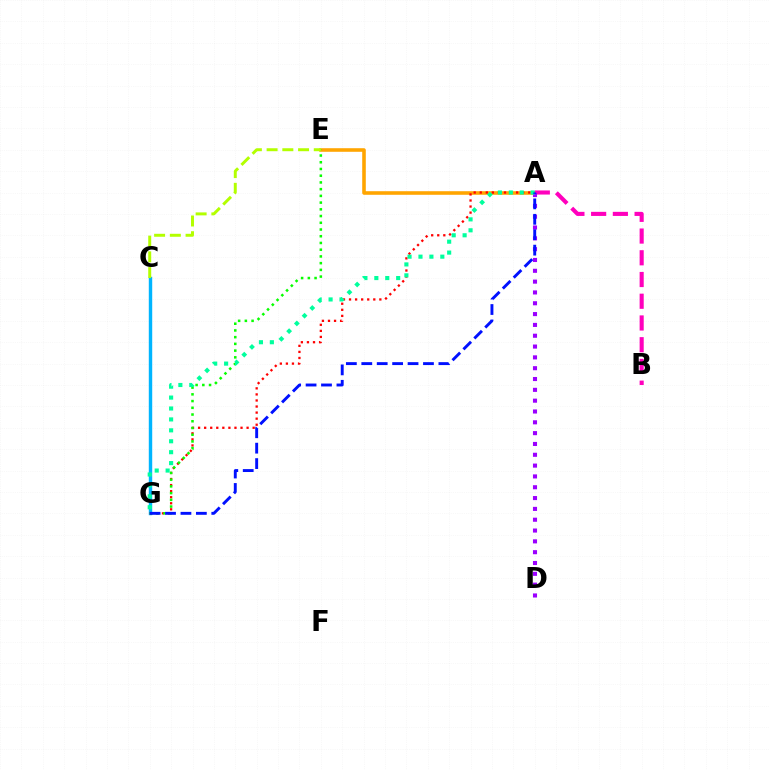{('C', 'G'): [{'color': '#00b5ff', 'line_style': 'solid', 'thickness': 2.47}], ('A', 'E'): [{'color': '#ffa500', 'line_style': 'solid', 'thickness': 2.58}], ('A', 'B'): [{'color': '#ff00bd', 'line_style': 'dashed', 'thickness': 2.95}], ('A', 'G'): [{'color': '#ff0000', 'line_style': 'dotted', 'thickness': 1.65}, {'color': '#00ff9d', 'line_style': 'dotted', 'thickness': 2.97}, {'color': '#0010ff', 'line_style': 'dashed', 'thickness': 2.09}], ('E', 'G'): [{'color': '#08ff00', 'line_style': 'dotted', 'thickness': 1.83}], ('C', 'E'): [{'color': '#b3ff00', 'line_style': 'dashed', 'thickness': 2.14}], ('A', 'D'): [{'color': '#9b00ff', 'line_style': 'dotted', 'thickness': 2.94}]}